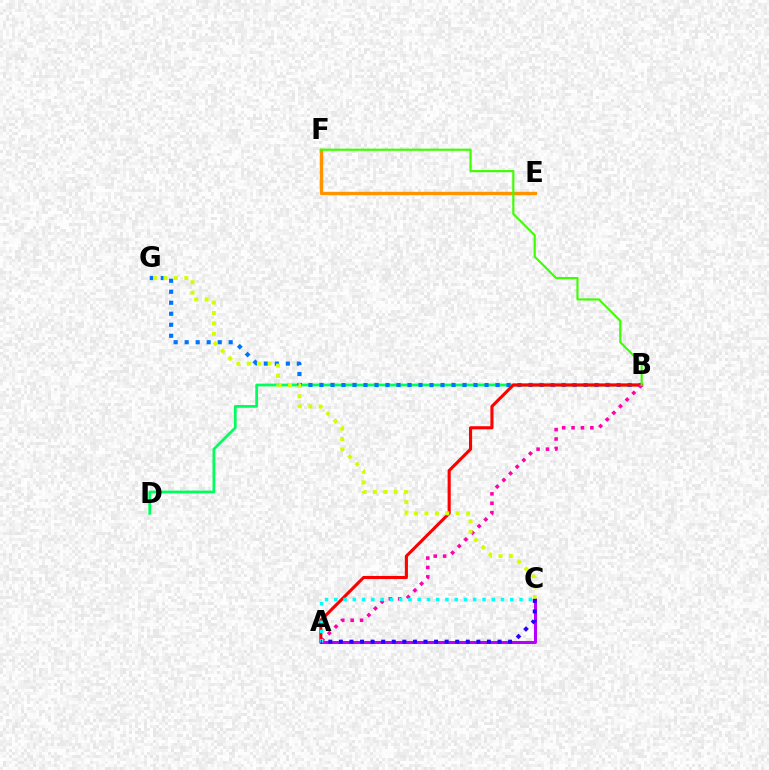{('B', 'D'): [{'color': '#00ff5c', 'line_style': 'solid', 'thickness': 2.0}], ('E', 'F'): [{'color': '#ff9400', 'line_style': 'solid', 'thickness': 2.43}], ('B', 'G'): [{'color': '#0074ff', 'line_style': 'dotted', 'thickness': 2.99}], ('A', 'B'): [{'color': '#ff0000', 'line_style': 'solid', 'thickness': 2.23}, {'color': '#ff00ac', 'line_style': 'dotted', 'thickness': 2.55}], ('A', 'C'): [{'color': '#b900ff', 'line_style': 'solid', 'thickness': 2.18}, {'color': '#00fff6', 'line_style': 'dotted', 'thickness': 2.52}, {'color': '#2500ff', 'line_style': 'dotted', 'thickness': 2.87}], ('C', 'G'): [{'color': '#d1ff00', 'line_style': 'dotted', 'thickness': 2.83}], ('B', 'F'): [{'color': '#3dff00', 'line_style': 'solid', 'thickness': 1.56}]}